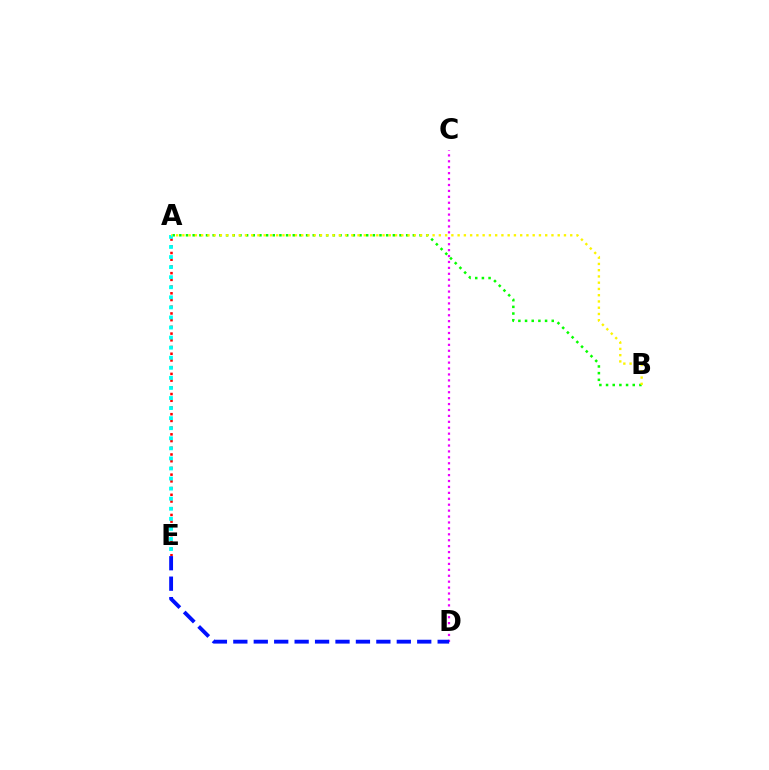{('A', 'B'): [{'color': '#08ff00', 'line_style': 'dotted', 'thickness': 1.81}, {'color': '#fcf500', 'line_style': 'dotted', 'thickness': 1.7}], ('C', 'D'): [{'color': '#ee00ff', 'line_style': 'dotted', 'thickness': 1.61}], ('A', 'E'): [{'color': '#ff0000', 'line_style': 'dotted', 'thickness': 1.82}, {'color': '#00fff6', 'line_style': 'dotted', 'thickness': 2.74}], ('D', 'E'): [{'color': '#0010ff', 'line_style': 'dashed', 'thickness': 2.78}]}